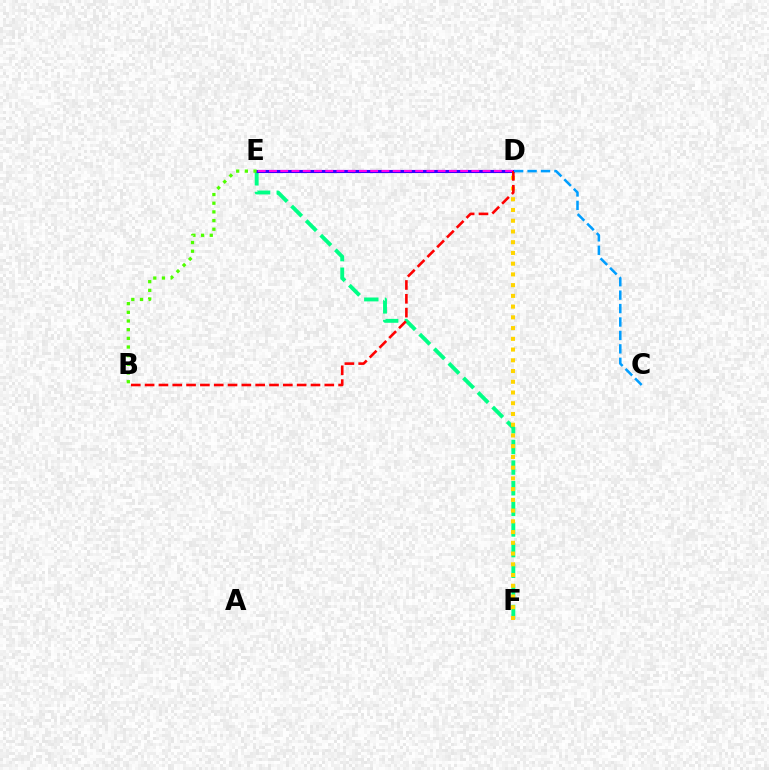{('E', 'F'): [{'color': '#00ff86', 'line_style': 'dashed', 'thickness': 2.8}], ('D', 'E'): [{'color': '#3700ff', 'line_style': 'solid', 'thickness': 2.24}, {'color': '#ff00ed', 'line_style': 'dashed', 'thickness': 1.53}], ('D', 'F'): [{'color': '#ffd500', 'line_style': 'dotted', 'thickness': 2.92}], ('B', 'E'): [{'color': '#4fff00', 'line_style': 'dotted', 'thickness': 2.36}], ('B', 'D'): [{'color': '#ff0000', 'line_style': 'dashed', 'thickness': 1.88}], ('C', 'D'): [{'color': '#009eff', 'line_style': 'dashed', 'thickness': 1.82}]}